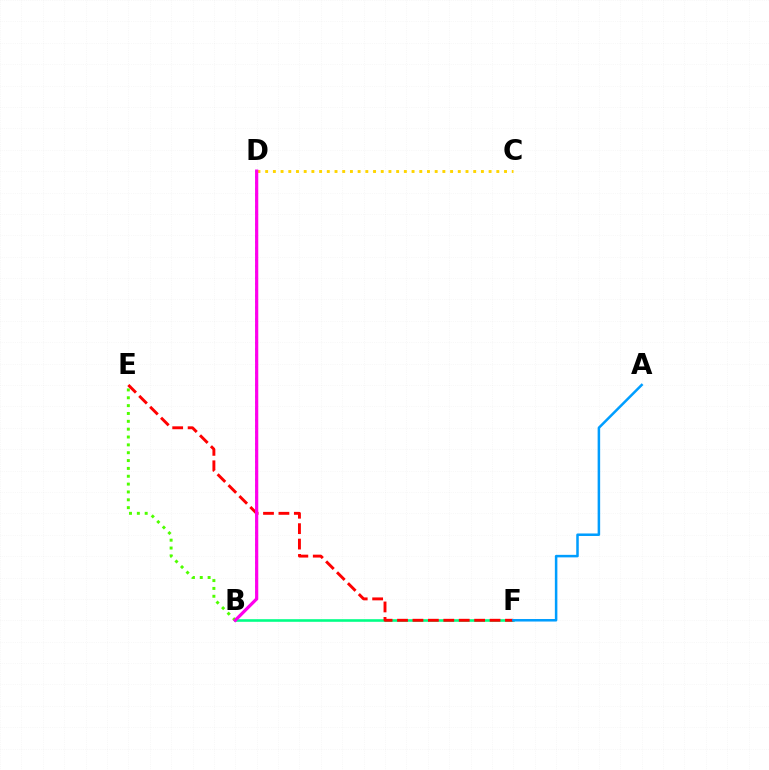{('B', 'E'): [{'color': '#4fff00', 'line_style': 'dotted', 'thickness': 2.13}], ('B', 'F'): [{'color': '#00ff86', 'line_style': 'solid', 'thickness': 1.88}], ('E', 'F'): [{'color': '#ff0000', 'line_style': 'dashed', 'thickness': 2.09}], ('C', 'D'): [{'color': '#ffd500', 'line_style': 'dotted', 'thickness': 2.09}], ('A', 'F'): [{'color': '#009eff', 'line_style': 'solid', 'thickness': 1.81}], ('B', 'D'): [{'color': '#3700ff', 'line_style': 'dotted', 'thickness': 1.61}, {'color': '#ff00ed', 'line_style': 'solid', 'thickness': 2.31}]}